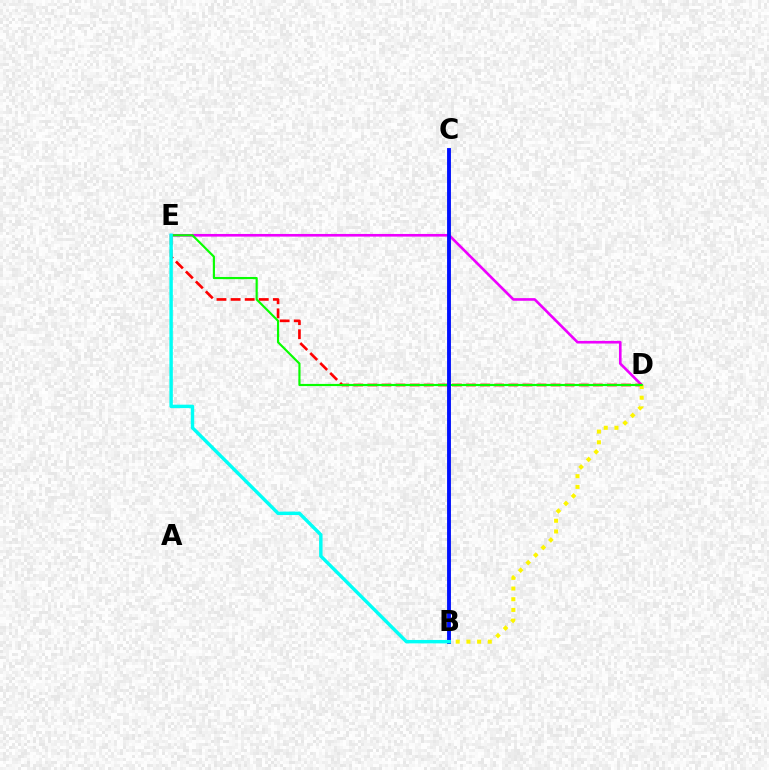{('D', 'E'): [{'color': '#ee00ff', 'line_style': 'solid', 'thickness': 1.9}, {'color': '#ff0000', 'line_style': 'dashed', 'thickness': 1.91}, {'color': '#08ff00', 'line_style': 'solid', 'thickness': 1.56}], ('B', 'D'): [{'color': '#fcf500', 'line_style': 'dotted', 'thickness': 2.9}], ('B', 'C'): [{'color': '#0010ff', 'line_style': 'solid', 'thickness': 2.78}], ('B', 'E'): [{'color': '#00fff6', 'line_style': 'solid', 'thickness': 2.47}]}